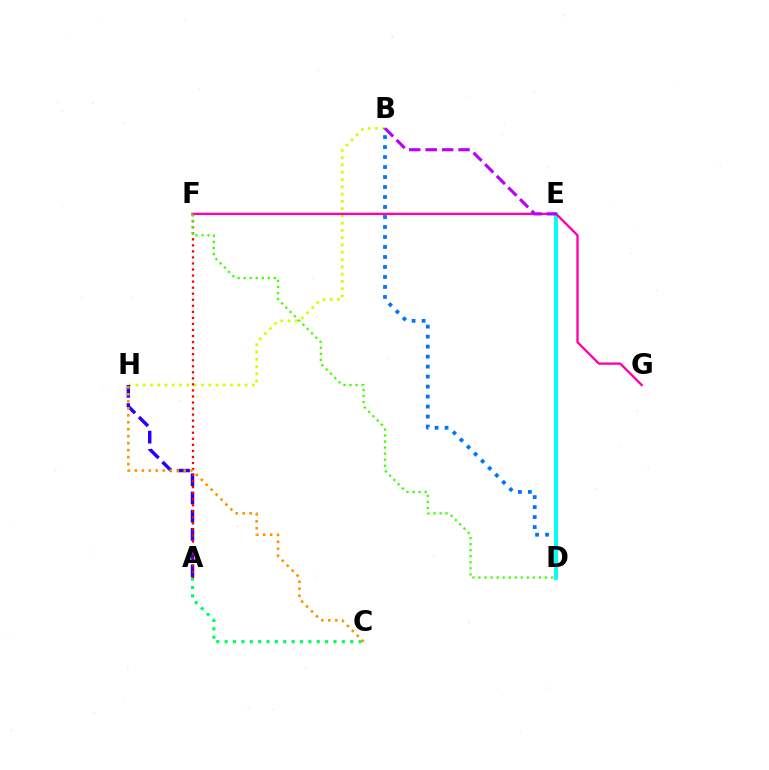{('B', 'H'): [{'color': '#d1ff00', 'line_style': 'dotted', 'thickness': 1.98}], ('A', 'C'): [{'color': '#00ff5c', 'line_style': 'dotted', 'thickness': 2.27}], ('B', 'D'): [{'color': '#0074ff', 'line_style': 'dotted', 'thickness': 2.71}], ('A', 'H'): [{'color': '#2500ff', 'line_style': 'dashed', 'thickness': 2.47}], ('A', 'F'): [{'color': '#ff0000', 'line_style': 'dotted', 'thickness': 1.64}], ('D', 'E'): [{'color': '#00fff6', 'line_style': 'solid', 'thickness': 2.81}], ('F', 'G'): [{'color': '#ff00ac', 'line_style': 'solid', 'thickness': 1.68}], ('B', 'E'): [{'color': '#b900ff', 'line_style': 'dashed', 'thickness': 2.23}], ('C', 'H'): [{'color': '#ff9400', 'line_style': 'dotted', 'thickness': 1.9}], ('D', 'F'): [{'color': '#3dff00', 'line_style': 'dotted', 'thickness': 1.64}]}